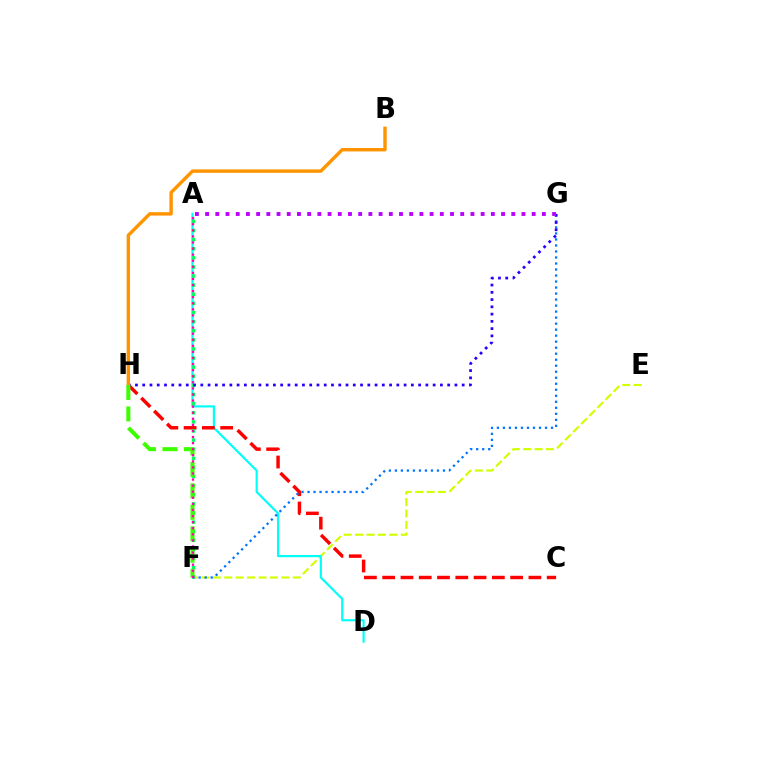{('E', 'F'): [{'color': '#d1ff00', 'line_style': 'dashed', 'thickness': 1.55}], ('A', 'D'): [{'color': '#00fff6', 'line_style': 'solid', 'thickness': 1.57}], ('C', 'H'): [{'color': '#ff0000', 'line_style': 'dashed', 'thickness': 2.48}], ('A', 'F'): [{'color': '#00ff5c', 'line_style': 'dotted', 'thickness': 2.48}, {'color': '#ff00ac', 'line_style': 'dotted', 'thickness': 1.65}], ('F', 'G'): [{'color': '#0074ff', 'line_style': 'dotted', 'thickness': 1.63}], ('G', 'H'): [{'color': '#2500ff', 'line_style': 'dotted', 'thickness': 1.97}], ('A', 'G'): [{'color': '#b900ff', 'line_style': 'dotted', 'thickness': 2.77}], ('B', 'H'): [{'color': '#ff9400', 'line_style': 'solid', 'thickness': 2.46}], ('F', 'H'): [{'color': '#3dff00', 'line_style': 'dashed', 'thickness': 2.91}]}